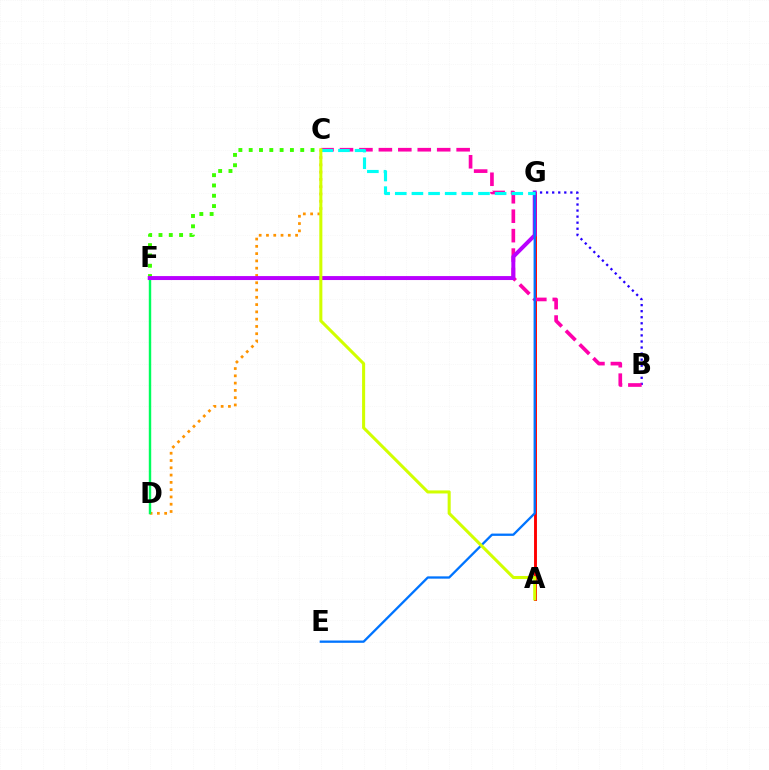{('C', 'F'): [{'color': '#3dff00', 'line_style': 'dotted', 'thickness': 2.8}], ('B', 'G'): [{'color': '#2500ff', 'line_style': 'dotted', 'thickness': 1.65}], ('A', 'G'): [{'color': '#ff0000', 'line_style': 'solid', 'thickness': 2.09}], ('B', 'C'): [{'color': '#ff00ac', 'line_style': 'dashed', 'thickness': 2.64}], ('C', 'D'): [{'color': '#ff9400', 'line_style': 'dotted', 'thickness': 1.98}], ('D', 'F'): [{'color': '#00ff5c', 'line_style': 'solid', 'thickness': 1.75}], ('F', 'G'): [{'color': '#b900ff', 'line_style': 'solid', 'thickness': 2.86}], ('E', 'G'): [{'color': '#0074ff', 'line_style': 'solid', 'thickness': 1.66}], ('C', 'G'): [{'color': '#00fff6', 'line_style': 'dashed', 'thickness': 2.26}], ('A', 'C'): [{'color': '#d1ff00', 'line_style': 'solid', 'thickness': 2.2}]}